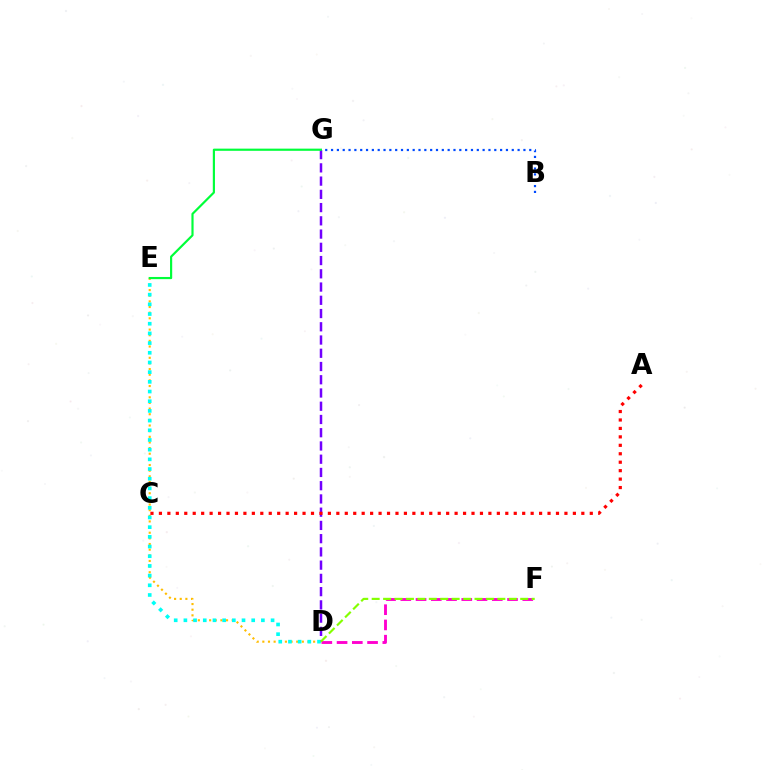{('D', 'E'): [{'color': '#ffbd00', 'line_style': 'dotted', 'thickness': 1.53}, {'color': '#00fff6', 'line_style': 'dotted', 'thickness': 2.63}], ('D', 'G'): [{'color': '#7200ff', 'line_style': 'dashed', 'thickness': 1.8}], ('B', 'G'): [{'color': '#004bff', 'line_style': 'dotted', 'thickness': 1.58}], ('D', 'F'): [{'color': '#ff00cf', 'line_style': 'dashed', 'thickness': 2.07}, {'color': '#84ff00', 'line_style': 'dashed', 'thickness': 1.55}], ('A', 'C'): [{'color': '#ff0000', 'line_style': 'dotted', 'thickness': 2.3}], ('E', 'G'): [{'color': '#00ff39', 'line_style': 'solid', 'thickness': 1.57}]}